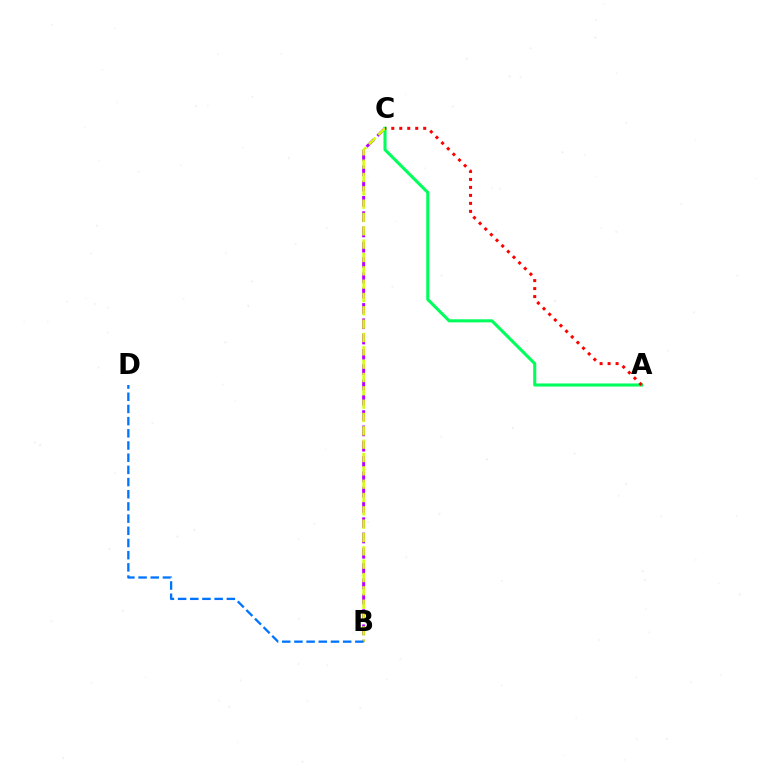{('B', 'C'): [{'color': '#b900ff', 'line_style': 'dashed', 'thickness': 2.08}, {'color': '#d1ff00', 'line_style': 'dashed', 'thickness': 1.81}], ('A', 'C'): [{'color': '#00ff5c', 'line_style': 'solid', 'thickness': 2.21}, {'color': '#ff0000', 'line_style': 'dotted', 'thickness': 2.17}], ('B', 'D'): [{'color': '#0074ff', 'line_style': 'dashed', 'thickness': 1.66}]}